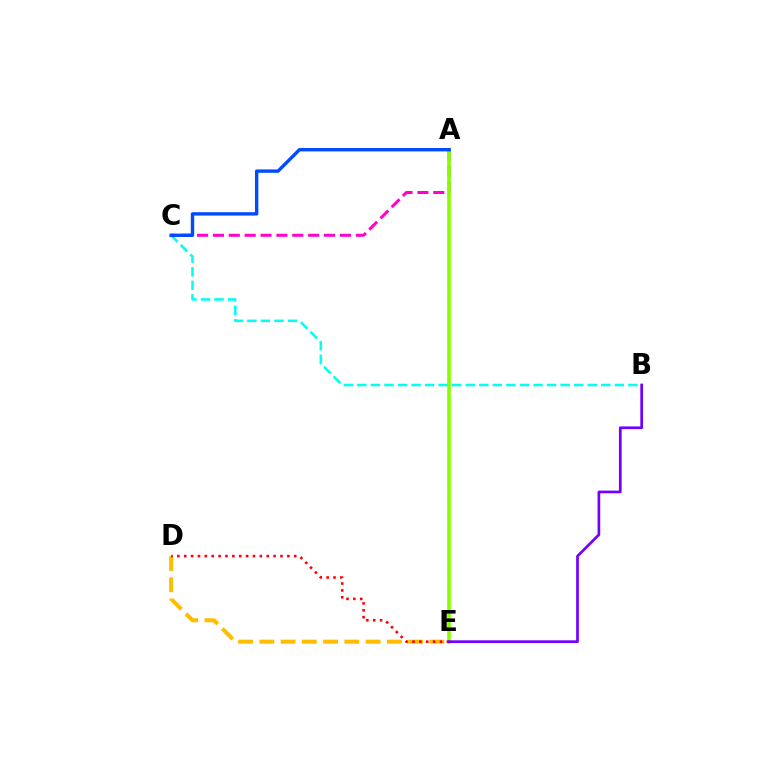{('A', 'C'): [{'color': '#ff00cf', 'line_style': 'dashed', 'thickness': 2.16}, {'color': '#004bff', 'line_style': 'solid', 'thickness': 2.43}], ('A', 'E'): [{'color': '#00ff39', 'line_style': 'dotted', 'thickness': 1.5}, {'color': '#84ff00', 'line_style': 'solid', 'thickness': 2.61}], ('D', 'E'): [{'color': '#ffbd00', 'line_style': 'dashed', 'thickness': 2.89}, {'color': '#ff0000', 'line_style': 'dotted', 'thickness': 1.87}], ('B', 'C'): [{'color': '#00fff6', 'line_style': 'dashed', 'thickness': 1.84}], ('B', 'E'): [{'color': '#7200ff', 'line_style': 'solid', 'thickness': 1.94}]}